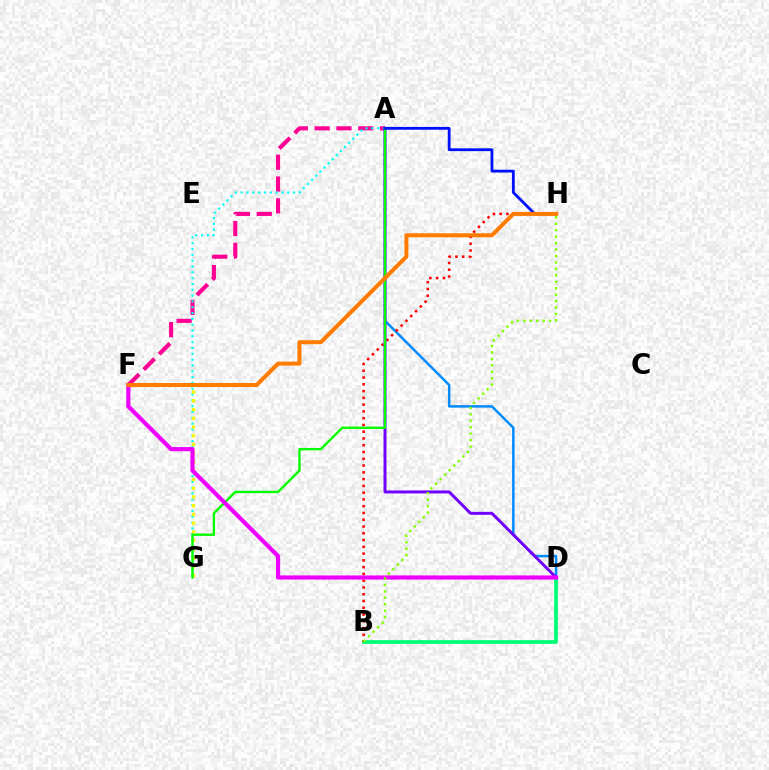{('A', 'D'): [{'color': '#008cff', 'line_style': 'solid', 'thickness': 1.79}, {'color': '#7200ff', 'line_style': 'solid', 'thickness': 2.14}], ('A', 'F'): [{'color': '#ff0094', 'line_style': 'dashed', 'thickness': 2.96}], ('B', 'D'): [{'color': '#00ff74', 'line_style': 'solid', 'thickness': 2.68}], ('B', 'H'): [{'color': '#ff0000', 'line_style': 'dotted', 'thickness': 1.84}, {'color': '#84ff00', 'line_style': 'dotted', 'thickness': 1.75}], ('A', 'G'): [{'color': '#00fff6', 'line_style': 'dotted', 'thickness': 1.58}, {'color': '#08ff00', 'line_style': 'solid', 'thickness': 1.73}], ('F', 'G'): [{'color': '#fcf500', 'line_style': 'dotted', 'thickness': 2.38}], ('A', 'H'): [{'color': '#0010ff', 'line_style': 'solid', 'thickness': 2.02}], ('D', 'F'): [{'color': '#ee00ff', 'line_style': 'solid', 'thickness': 2.99}], ('F', 'H'): [{'color': '#ff7c00', 'line_style': 'solid', 'thickness': 2.89}]}